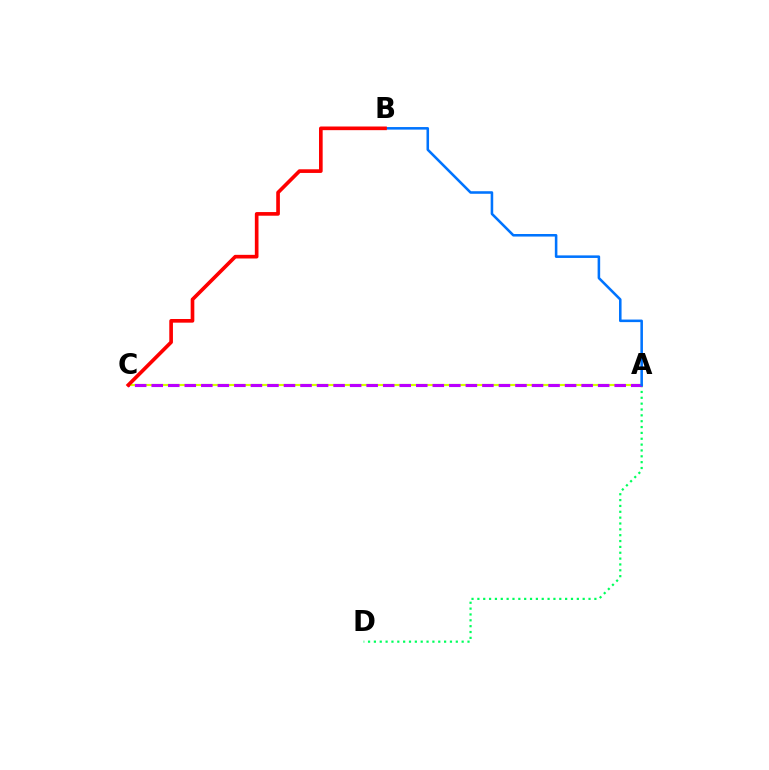{('A', 'C'): [{'color': '#d1ff00', 'line_style': 'solid', 'thickness': 1.54}, {'color': '#b900ff', 'line_style': 'dashed', 'thickness': 2.25}], ('A', 'D'): [{'color': '#00ff5c', 'line_style': 'dotted', 'thickness': 1.59}], ('A', 'B'): [{'color': '#0074ff', 'line_style': 'solid', 'thickness': 1.84}], ('B', 'C'): [{'color': '#ff0000', 'line_style': 'solid', 'thickness': 2.63}]}